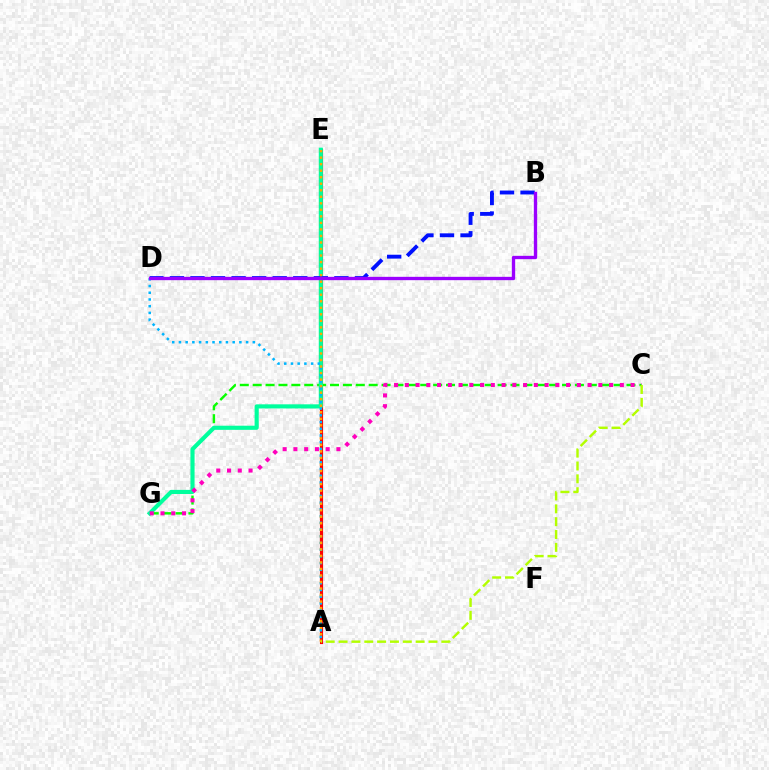{('A', 'E'): [{'color': '#ff0000', 'line_style': 'solid', 'thickness': 2.26}, {'color': '#ffa500', 'line_style': 'dotted', 'thickness': 1.77}], ('C', 'G'): [{'color': '#08ff00', 'line_style': 'dashed', 'thickness': 1.75}, {'color': '#ff00bd', 'line_style': 'dotted', 'thickness': 2.92}], ('E', 'G'): [{'color': '#00ff9d', 'line_style': 'solid', 'thickness': 2.97}], ('B', 'D'): [{'color': '#0010ff', 'line_style': 'dashed', 'thickness': 2.79}, {'color': '#9b00ff', 'line_style': 'solid', 'thickness': 2.4}], ('A', 'D'): [{'color': '#00b5ff', 'line_style': 'dotted', 'thickness': 1.82}], ('A', 'C'): [{'color': '#b3ff00', 'line_style': 'dashed', 'thickness': 1.75}]}